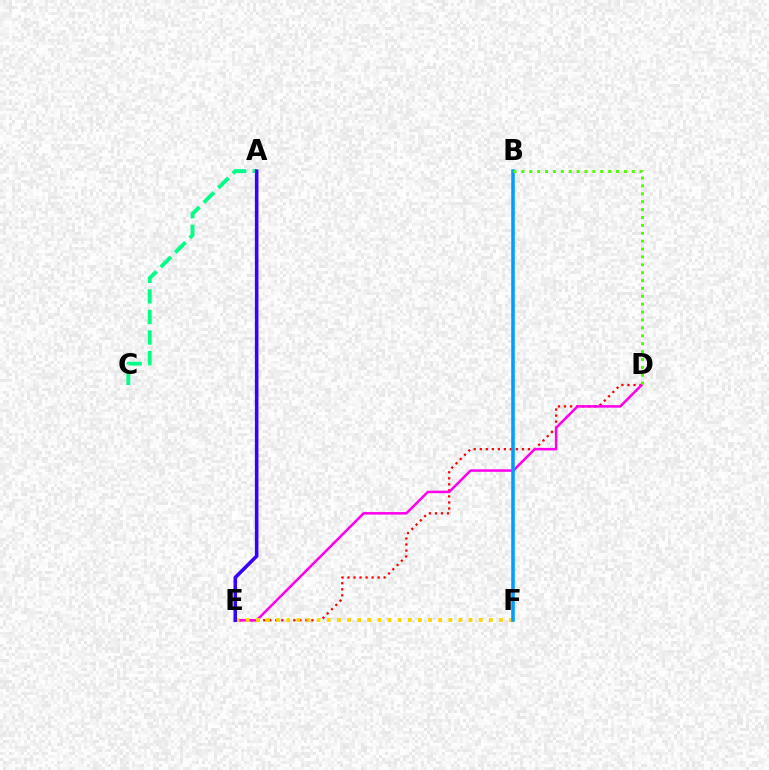{('D', 'E'): [{'color': '#ff0000', 'line_style': 'dotted', 'thickness': 1.64}, {'color': '#ff00ed', 'line_style': 'solid', 'thickness': 1.82}], ('A', 'C'): [{'color': '#00ff86', 'line_style': 'dashed', 'thickness': 2.79}], ('E', 'F'): [{'color': '#ffd500', 'line_style': 'dotted', 'thickness': 2.75}], ('A', 'E'): [{'color': '#3700ff', 'line_style': 'solid', 'thickness': 2.57}], ('B', 'F'): [{'color': '#009eff', 'line_style': 'solid', 'thickness': 2.55}], ('B', 'D'): [{'color': '#4fff00', 'line_style': 'dotted', 'thickness': 2.14}]}